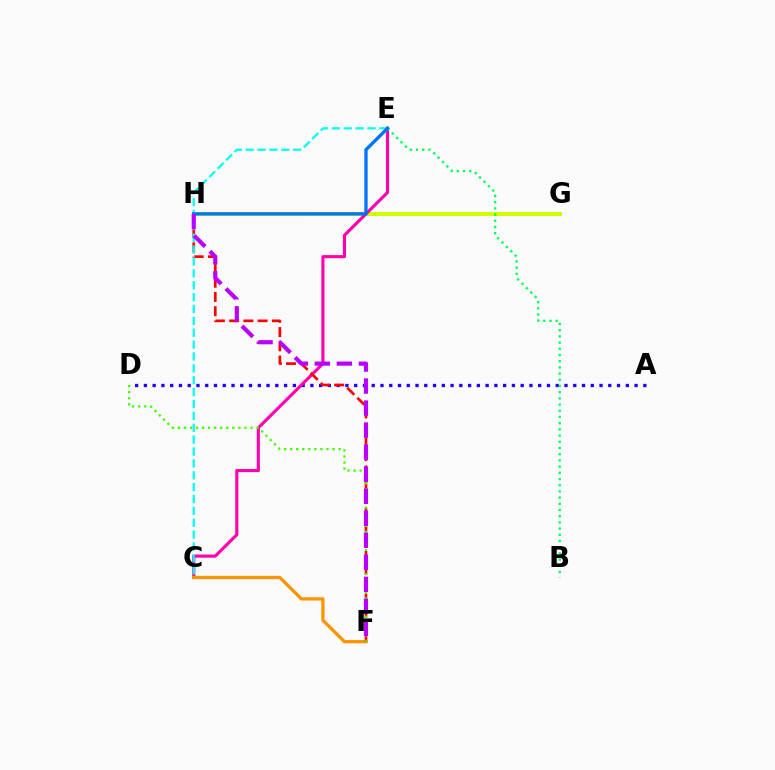{('G', 'H'): [{'color': '#d1ff00', 'line_style': 'solid', 'thickness': 2.92}], ('A', 'D'): [{'color': '#2500ff', 'line_style': 'dotted', 'thickness': 2.38}], ('C', 'E'): [{'color': '#ff00ac', 'line_style': 'solid', 'thickness': 2.24}, {'color': '#00fff6', 'line_style': 'dashed', 'thickness': 1.61}], ('C', 'F'): [{'color': '#ff9400', 'line_style': 'solid', 'thickness': 2.36}], ('F', 'H'): [{'color': '#ff0000', 'line_style': 'dashed', 'thickness': 1.93}, {'color': '#b900ff', 'line_style': 'dashed', 'thickness': 2.99}], ('B', 'E'): [{'color': '#00ff5c', 'line_style': 'dotted', 'thickness': 1.68}], ('E', 'H'): [{'color': '#0074ff', 'line_style': 'solid', 'thickness': 2.4}], ('D', 'F'): [{'color': '#3dff00', 'line_style': 'dotted', 'thickness': 1.65}]}